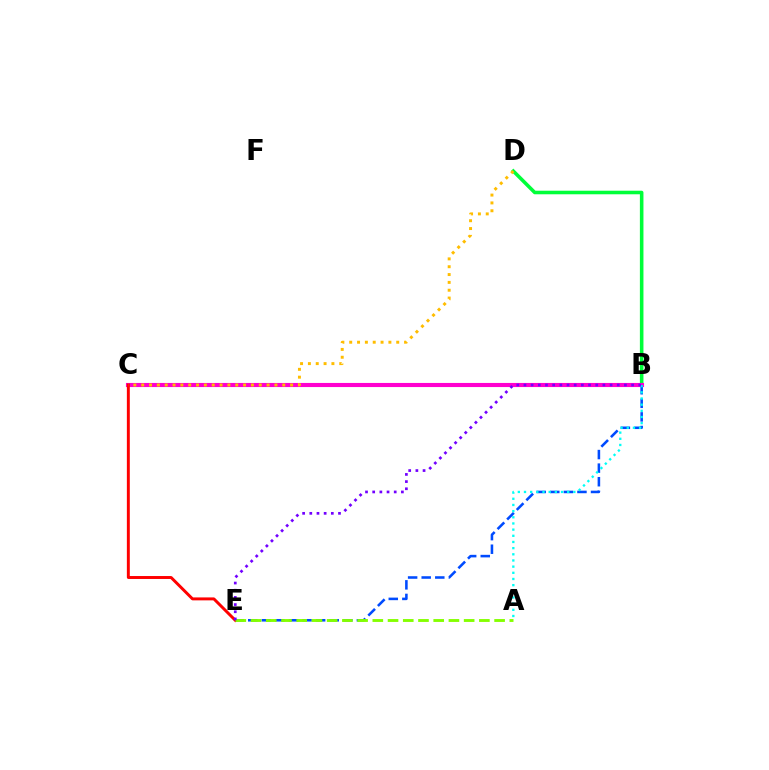{('B', 'D'): [{'color': '#00ff39', 'line_style': 'solid', 'thickness': 2.57}], ('B', 'C'): [{'color': '#ff00cf', 'line_style': 'solid', 'thickness': 2.96}], ('B', 'E'): [{'color': '#004bff', 'line_style': 'dashed', 'thickness': 1.84}, {'color': '#7200ff', 'line_style': 'dotted', 'thickness': 1.95}], ('A', 'B'): [{'color': '#00fff6', 'line_style': 'dotted', 'thickness': 1.68}], ('C', 'E'): [{'color': '#ff0000', 'line_style': 'solid', 'thickness': 2.12}], ('A', 'E'): [{'color': '#84ff00', 'line_style': 'dashed', 'thickness': 2.07}], ('C', 'D'): [{'color': '#ffbd00', 'line_style': 'dotted', 'thickness': 2.13}]}